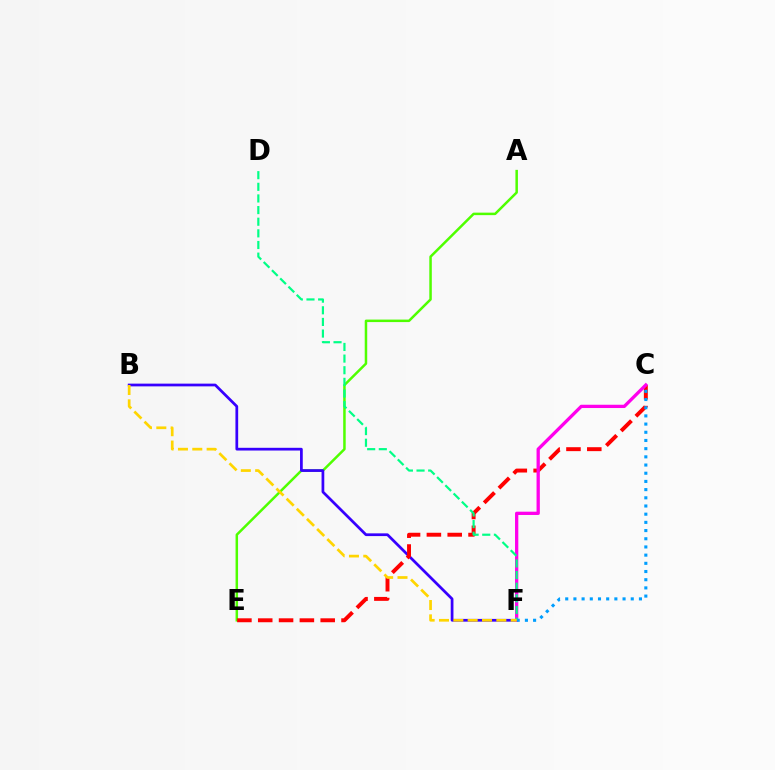{('A', 'E'): [{'color': '#4fff00', 'line_style': 'solid', 'thickness': 1.8}], ('B', 'F'): [{'color': '#3700ff', 'line_style': 'solid', 'thickness': 1.97}, {'color': '#ffd500', 'line_style': 'dashed', 'thickness': 1.95}], ('C', 'E'): [{'color': '#ff0000', 'line_style': 'dashed', 'thickness': 2.83}], ('C', 'F'): [{'color': '#ff00ed', 'line_style': 'solid', 'thickness': 2.37}, {'color': '#009eff', 'line_style': 'dotted', 'thickness': 2.23}], ('D', 'F'): [{'color': '#00ff86', 'line_style': 'dashed', 'thickness': 1.58}]}